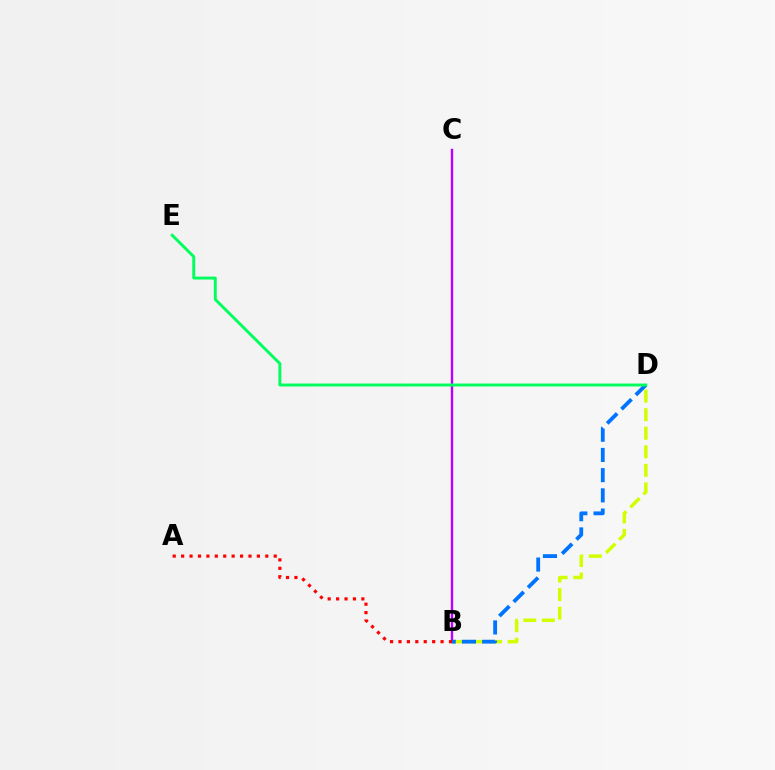{('B', 'D'): [{'color': '#d1ff00', 'line_style': 'dashed', 'thickness': 2.52}, {'color': '#0074ff', 'line_style': 'dashed', 'thickness': 2.74}], ('B', 'C'): [{'color': '#b900ff', 'line_style': 'solid', 'thickness': 1.73}], ('A', 'B'): [{'color': '#ff0000', 'line_style': 'dotted', 'thickness': 2.29}], ('D', 'E'): [{'color': '#00ff5c', 'line_style': 'solid', 'thickness': 2.1}]}